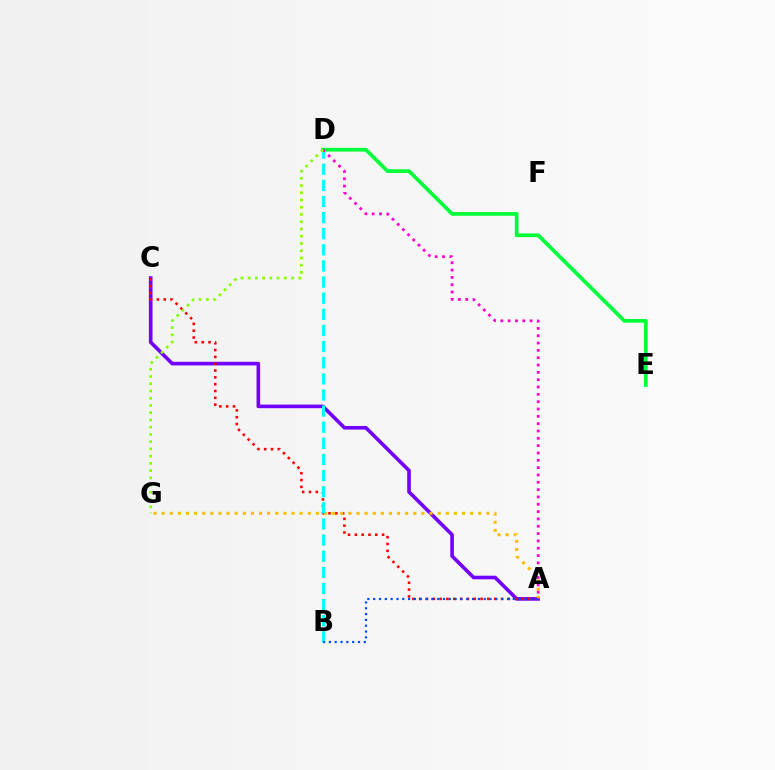{('D', 'E'): [{'color': '#00ff39', 'line_style': 'solid', 'thickness': 2.67}], ('A', 'C'): [{'color': '#7200ff', 'line_style': 'solid', 'thickness': 2.6}, {'color': '#ff0000', 'line_style': 'dotted', 'thickness': 1.85}], ('A', 'G'): [{'color': '#ffbd00', 'line_style': 'dotted', 'thickness': 2.21}], ('B', 'D'): [{'color': '#00fff6', 'line_style': 'dashed', 'thickness': 2.19}], ('A', 'D'): [{'color': '#ff00cf', 'line_style': 'dotted', 'thickness': 1.99}], ('A', 'B'): [{'color': '#004bff', 'line_style': 'dotted', 'thickness': 1.58}], ('D', 'G'): [{'color': '#84ff00', 'line_style': 'dotted', 'thickness': 1.97}]}